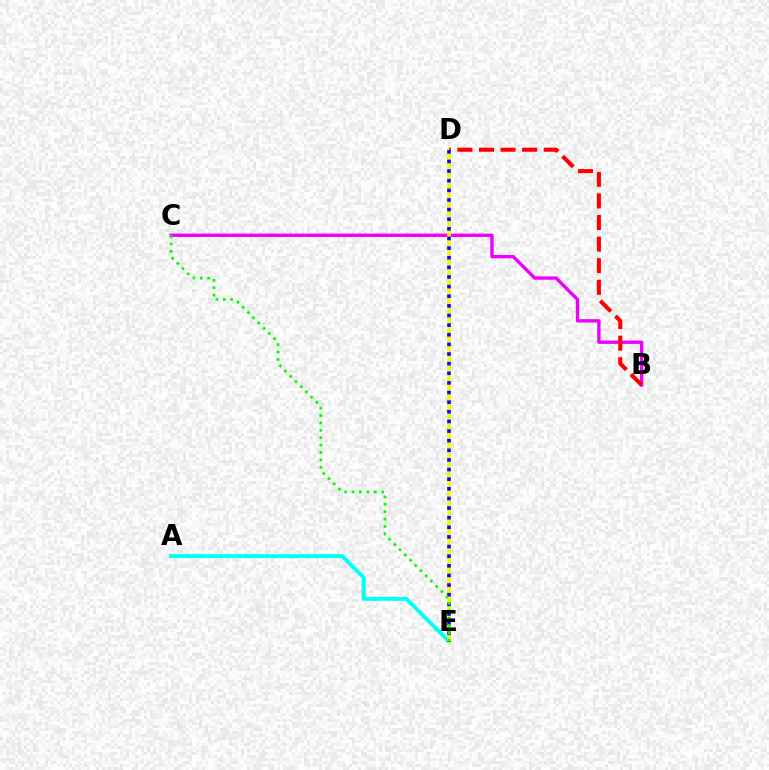{('A', 'E'): [{'color': '#00fff6', 'line_style': 'solid', 'thickness': 2.8}], ('B', 'C'): [{'color': '#ee00ff', 'line_style': 'solid', 'thickness': 2.42}], ('D', 'E'): [{'color': '#fcf500', 'line_style': 'solid', 'thickness': 2.62}, {'color': '#0010ff', 'line_style': 'dotted', 'thickness': 2.62}], ('B', 'D'): [{'color': '#ff0000', 'line_style': 'dashed', 'thickness': 2.93}], ('C', 'E'): [{'color': '#08ff00', 'line_style': 'dotted', 'thickness': 2.01}]}